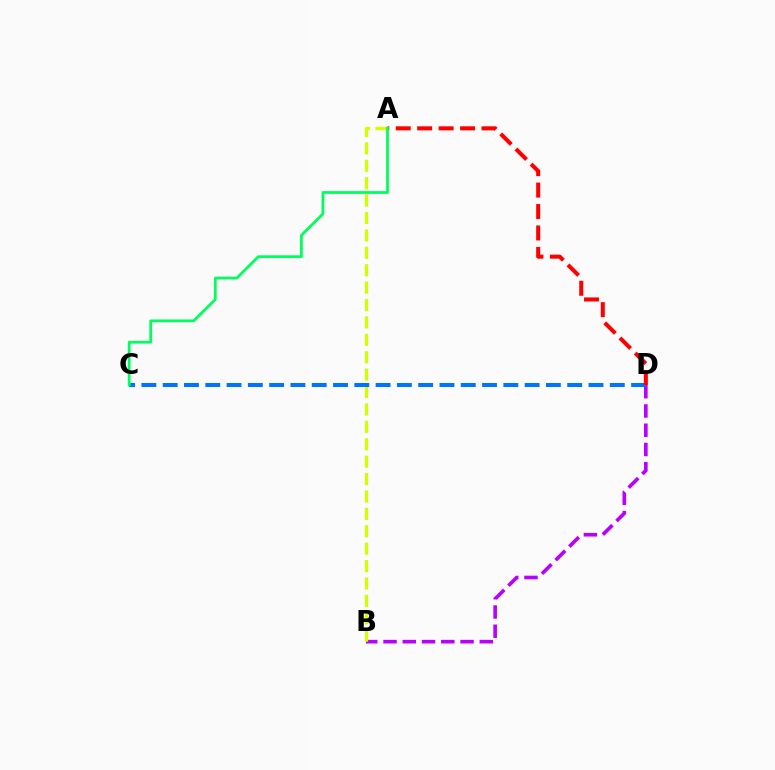{('B', 'D'): [{'color': '#b900ff', 'line_style': 'dashed', 'thickness': 2.62}], ('A', 'B'): [{'color': '#d1ff00', 'line_style': 'dashed', 'thickness': 2.36}], ('C', 'D'): [{'color': '#0074ff', 'line_style': 'dashed', 'thickness': 2.89}], ('A', 'D'): [{'color': '#ff0000', 'line_style': 'dashed', 'thickness': 2.91}], ('A', 'C'): [{'color': '#00ff5c', 'line_style': 'solid', 'thickness': 1.99}]}